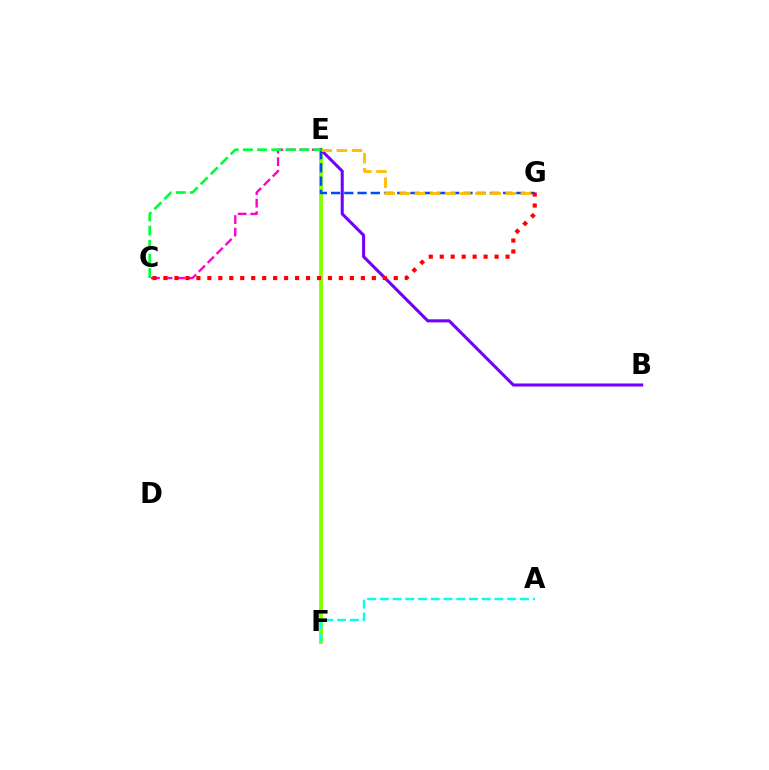{('C', 'E'): [{'color': '#ff00cf', 'line_style': 'dashed', 'thickness': 1.71}, {'color': '#00ff39', 'line_style': 'dashed', 'thickness': 1.92}], ('E', 'F'): [{'color': '#84ff00', 'line_style': 'solid', 'thickness': 2.74}], ('E', 'G'): [{'color': '#004bff', 'line_style': 'dashed', 'thickness': 1.8}, {'color': '#ffbd00', 'line_style': 'dashed', 'thickness': 2.06}], ('B', 'E'): [{'color': '#7200ff', 'line_style': 'solid', 'thickness': 2.21}], ('C', 'G'): [{'color': '#ff0000', 'line_style': 'dotted', 'thickness': 2.98}], ('A', 'F'): [{'color': '#00fff6', 'line_style': 'dashed', 'thickness': 1.73}]}